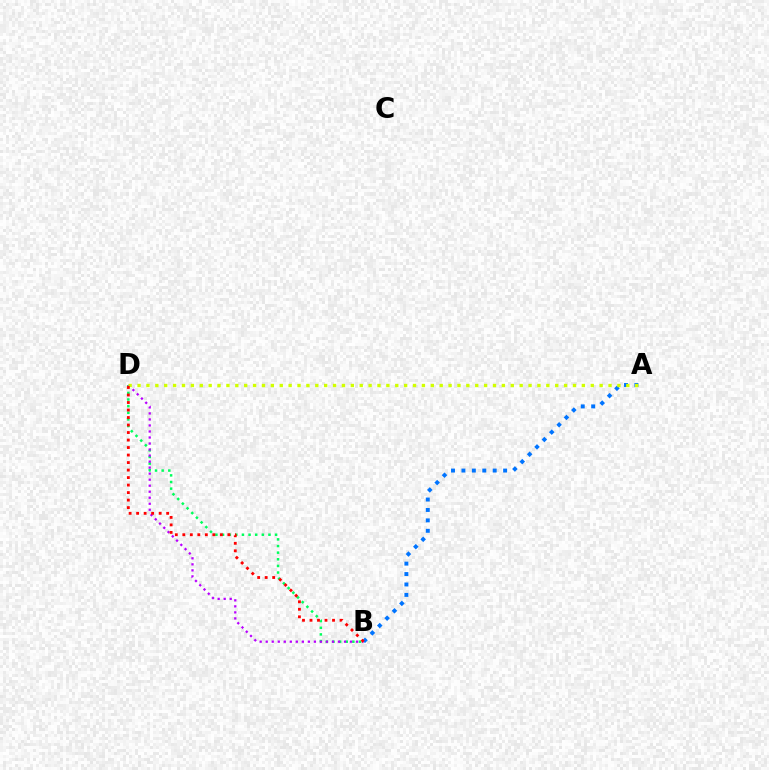{('A', 'B'): [{'color': '#0074ff', 'line_style': 'dotted', 'thickness': 2.83}], ('B', 'D'): [{'color': '#00ff5c', 'line_style': 'dotted', 'thickness': 1.8}, {'color': '#b900ff', 'line_style': 'dotted', 'thickness': 1.64}, {'color': '#ff0000', 'line_style': 'dotted', 'thickness': 2.04}], ('A', 'D'): [{'color': '#d1ff00', 'line_style': 'dotted', 'thickness': 2.41}]}